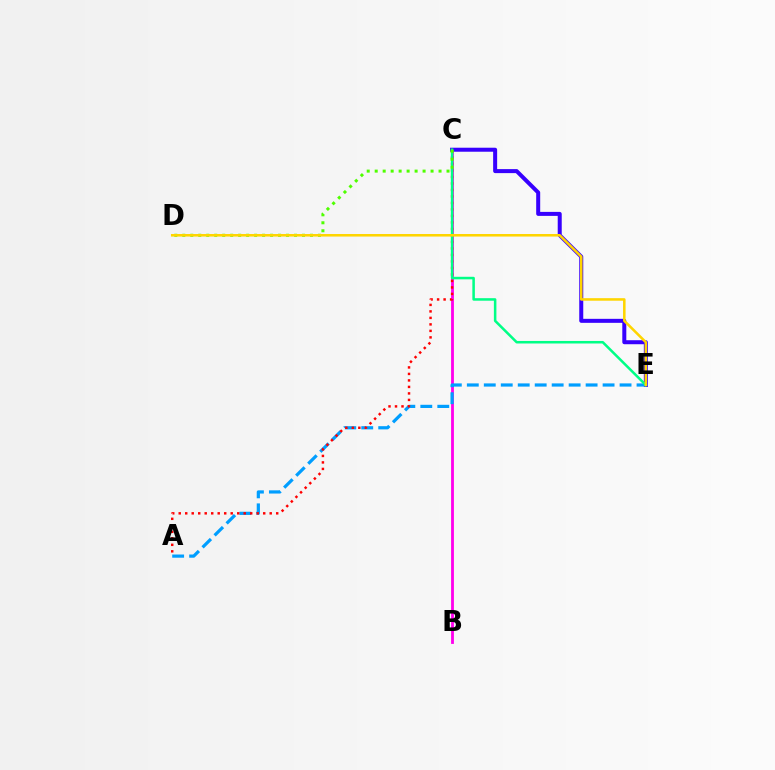{('B', 'C'): [{'color': '#ff00ed', 'line_style': 'solid', 'thickness': 2.03}], ('C', 'E'): [{'color': '#3700ff', 'line_style': 'solid', 'thickness': 2.88}, {'color': '#00ff86', 'line_style': 'solid', 'thickness': 1.82}], ('A', 'E'): [{'color': '#009eff', 'line_style': 'dashed', 'thickness': 2.31}], ('A', 'C'): [{'color': '#ff0000', 'line_style': 'dotted', 'thickness': 1.77}], ('C', 'D'): [{'color': '#4fff00', 'line_style': 'dotted', 'thickness': 2.17}], ('D', 'E'): [{'color': '#ffd500', 'line_style': 'solid', 'thickness': 1.83}]}